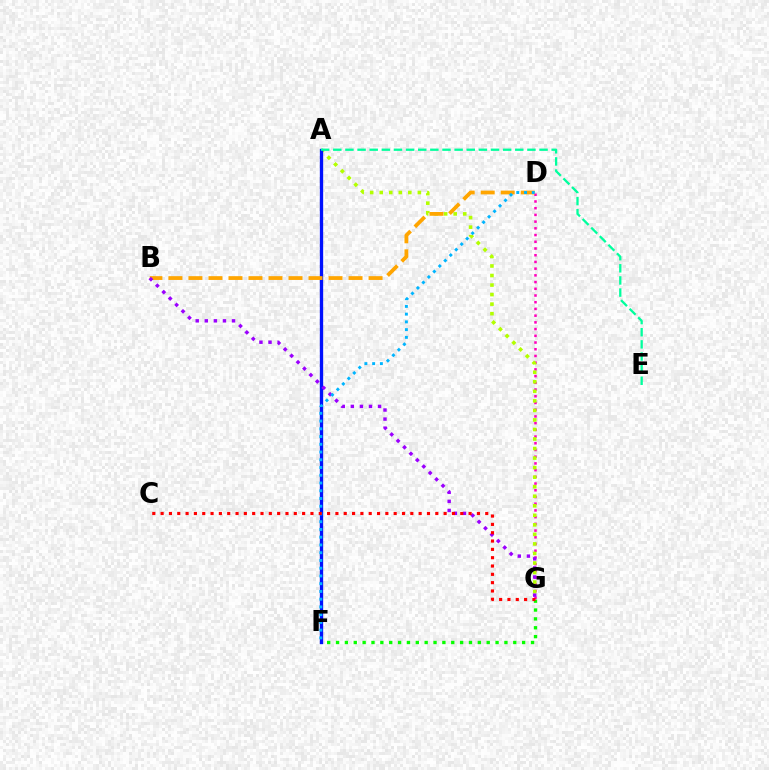{('D', 'G'): [{'color': '#ff00bd', 'line_style': 'dotted', 'thickness': 1.82}], ('A', 'G'): [{'color': '#b3ff00', 'line_style': 'dotted', 'thickness': 2.59}], ('A', 'F'): [{'color': '#0010ff', 'line_style': 'solid', 'thickness': 2.39}], ('F', 'G'): [{'color': '#08ff00', 'line_style': 'dotted', 'thickness': 2.41}], ('A', 'E'): [{'color': '#00ff9d', 'line_style': 'dashed', 'thickness': 1.65}], ('B', 'D'): [{'color': '#ffa500', 'line_style': 'dashed', 'thickness': 2.72}], ('B', 'G'): [{'color': '#9b00ff', 'line_style': 'dotted', 'thickness': 2.47}], ('D', 'F'): [{'color': '#00b5ff', 'line_style': 'dotted', 'thickness': 2.1}], ('C', 'G'): [{'color': '#ff0000', 'line_style': 'dotted', 'thickness': 2.26}]}